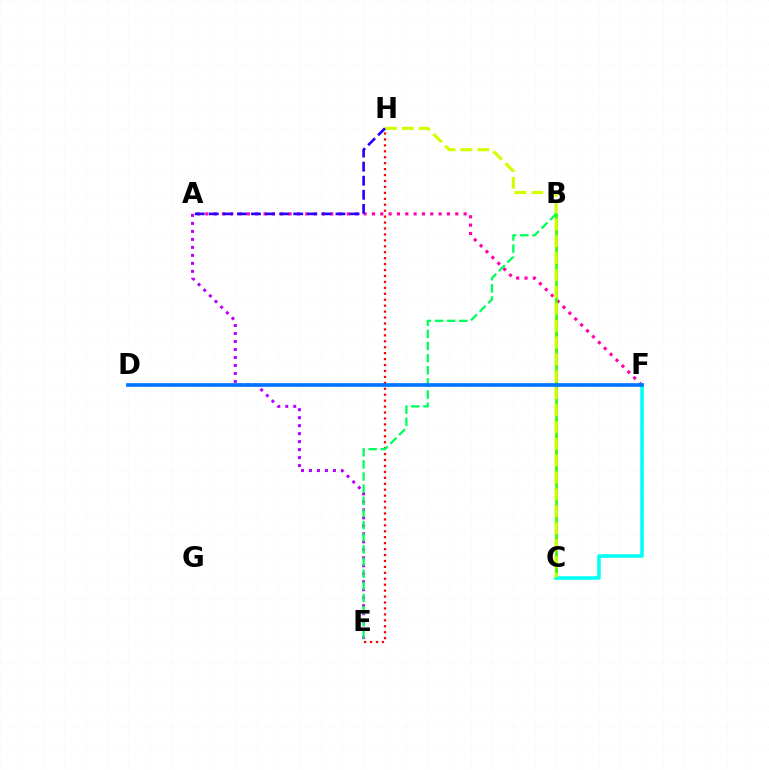{('A', 'E'): [{'color': '#b900ff', 'line_style': 'dotted', 'thickness': 2.17}], ('B', 'C'): [{'color': '#ff9400', 'line_style': 'dotted', 'thickness': 2.14}, {'color': '#3dff00', 'line_style': 'solid', 'thickness': 1.96}], ('A', 'F'): [{'color': '#ff00ac', 'line_style': 'dotted', 'thickness': 2.26}], ('E', 'H'): [{'color': '#ff0000', 'line_style': 'dotted', 'thickness': 1.61}], ('C', 'F'): [{'color': '#00fff6', 'line_style': 'solid', 'thickness': 2.54}], ('C', 'H'): [{'color': '#d1ff00', 'line_style': 'dashed', 'thickness': 2.29}], ('B', 'E'): [{'color': '#00ff5c', 'line_style': 'dashed', 'thickness': 1.65}], ('A', 'H'): [{'color': '#2500ff', 'line_style': 'dashed', 'thickness': 1.91}], ('D', 'F'): [{'color': '#0074ff', 'line_style': 'solid', 'thickness': 2.65}]}